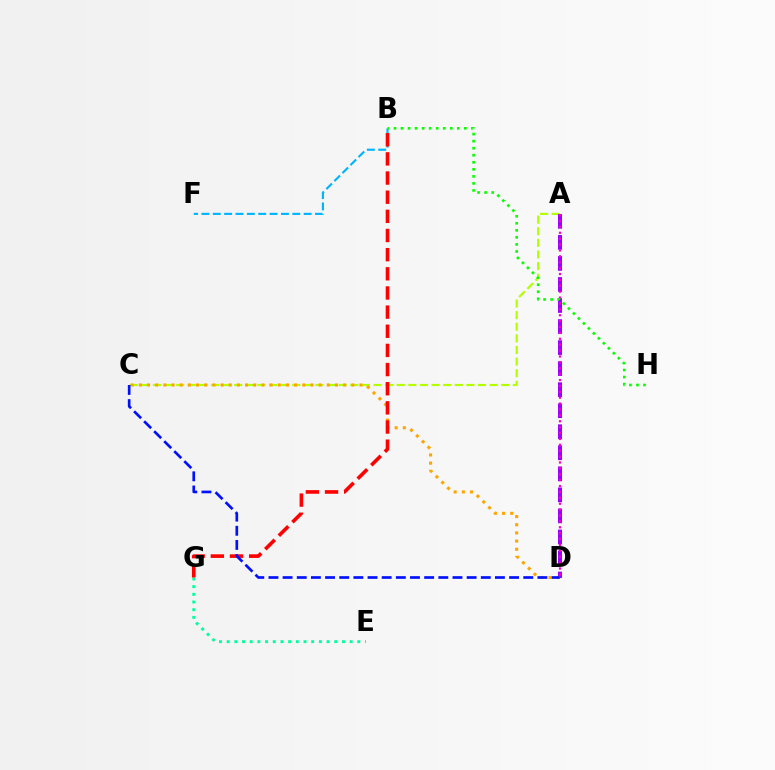{('E', 'G'): [{'color': '#00ff9d', 'line_style': 'dotted', 'thickness': 2.09}], ('A', 'C'): [{'color': '#b3ff00', 'line_style': 'dashed', 'thickness': 1.58}], ('A', 'D'): [{'color': '#9b00ff', 'line_style': 'dashed', 'thickness': 2.86}, {'color': '#ff00bd', 'line_style': 'dotted', 'thickness': 1.6}], ('C', 'D'): [{'color': '#ffa500', 'line_style': 'dotted', 'thickness': 2.22}, {'color': '#0010ff', 'line_style': 'dashed', 'thickness': 1.92}], ('B', 'F'): [{'color': '#00b5ff', 'line_style': 'dashed', 'thickness': 1.54}], ('B', 'H'): [{'color': '#08ff00', 'line_style': 'dotted', 'thickness': 1.91}], ('B', 'G'): [{'color': '#ff0000', 'line_style': 'dashed', 'thickness': 2.6}]}